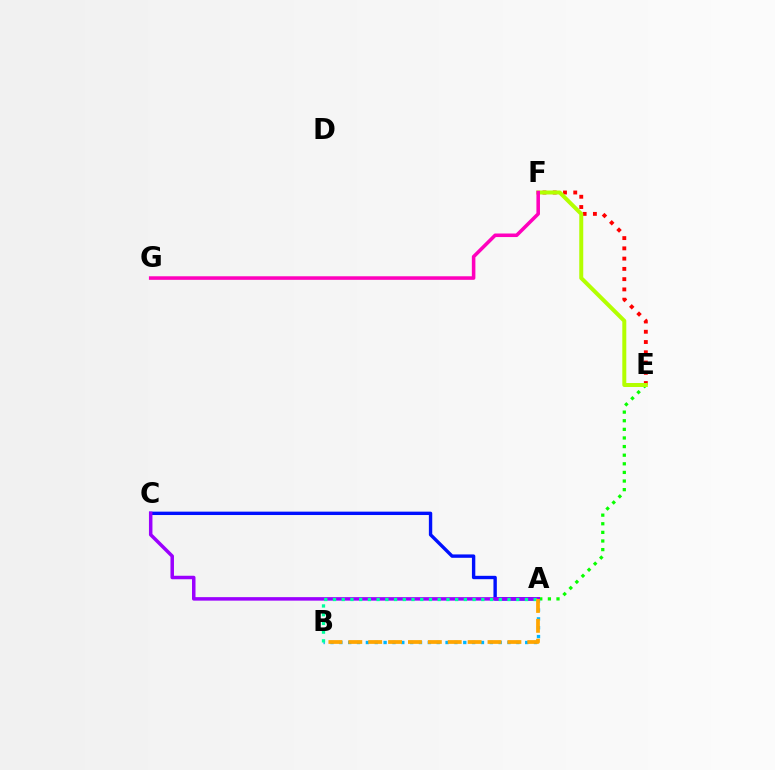{('E', 'F'): [{'color': '#ff0000', 'line_style': 'dotted', 'thickness': 2.79}, {'color': '#b3ff00', 'line_style': 'solid', 'thickness': 2.87}], ('A', 'E'): [{'color': '#08ff00', 'line_style': 'dotted', 'thickness': 2.34}], ('A', 'B'): [{'color': '#00b5ff', 'line_style': 'dotted', 'thickness': 2.4}, {'color': '#00ff9d', 'line_style': 'dotted', 'thickness': 2.37}, {'color': '#ffa500', 'line_style': 'dashed', 'thickness': 2.7}], ('A', 'C'): [{'color': '#0010ff', 'line_style': 'solid', 'thickness': 2.43}, {'color': '#9b00ff', 'line_style': 'solid', 'thickness': 2.52}], ('F', 'G'): [{'color': '#ff00bd', 'line_style': 'solid', 'thickness': 2.56}]}